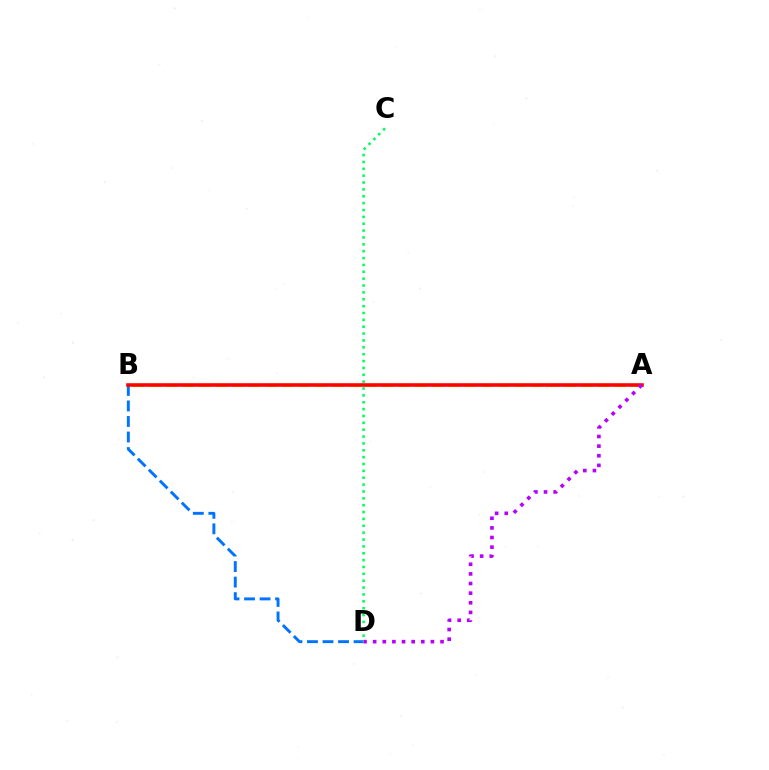{('A', 'B'): [{'color': '#d1ff00', 'line_style': 'dashed', 'thickness': 2.26}, {'color': '#ff0000', 'line_style': 'solid', 'thickness': 2.57}], ('B', 'D'): [{'color': '#0074ff', 'line_style': 'dashed', 'thickness': 2.11}], ('C', 'D'): [{'color': '#00ff5c', 'line_style': 'dotted', 'thickness': 1.87}], ('A', 'D'): [{'color': '#b900ff', 'line_style': 'dotted', 'thickness': 2.62}]}